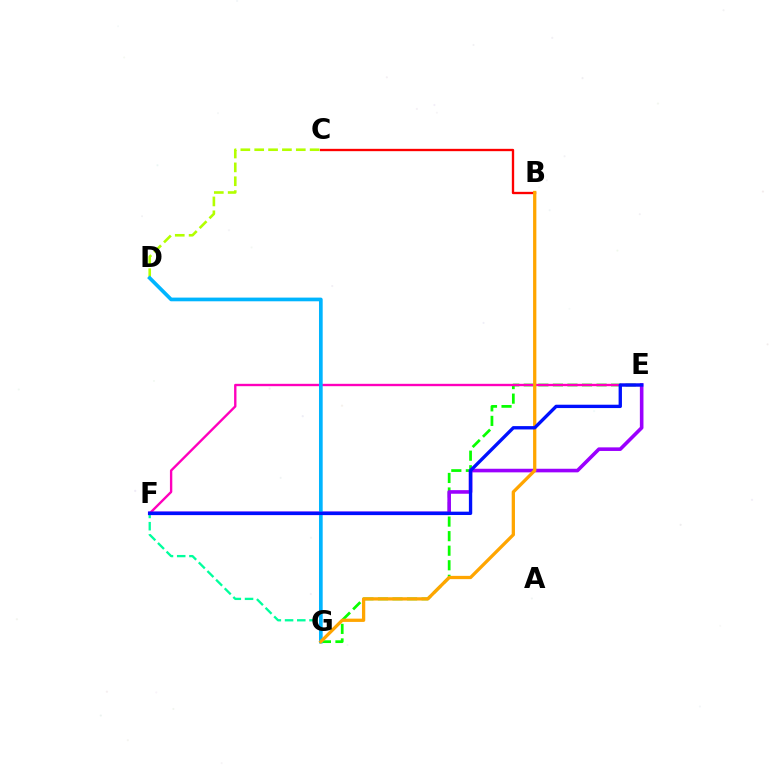{('E', 'G'): [{'color': '#08ff00', 'line_style': 'dashed', 'thickness': 1.98}], ('E', 'F'): [{'color': '#ff00bd', 'line_style': 'solid', 'thickness': 1.71}, {'color': '#9b00ff', 'line_style': 'solid', 'thickness': 2.59}, {'color': '#0010ff', 'line_style': 'solid', 'thickness': 2.41}], ('F', 'G'): [{'color': '#00ff9d', 'line_style': 'dashed', 'thickness': 1.66}], ('B', 'C'): [{'color': '#ff0000', 'line_style': 'solid', 'thickness': 1.68}], ('C', 'D'): [{'color': '#b3ff00', 'line_style': 'dashed', 'thickness': 1.88}], ('D', 'G'): [{'color': '#00b5ff', 'line_style': 'solid', 'thickness': 2.66}], ('B', 'G'): [{'color': '#ffa500', 'line_style': 'solid', 'thickness': 2.36}]}